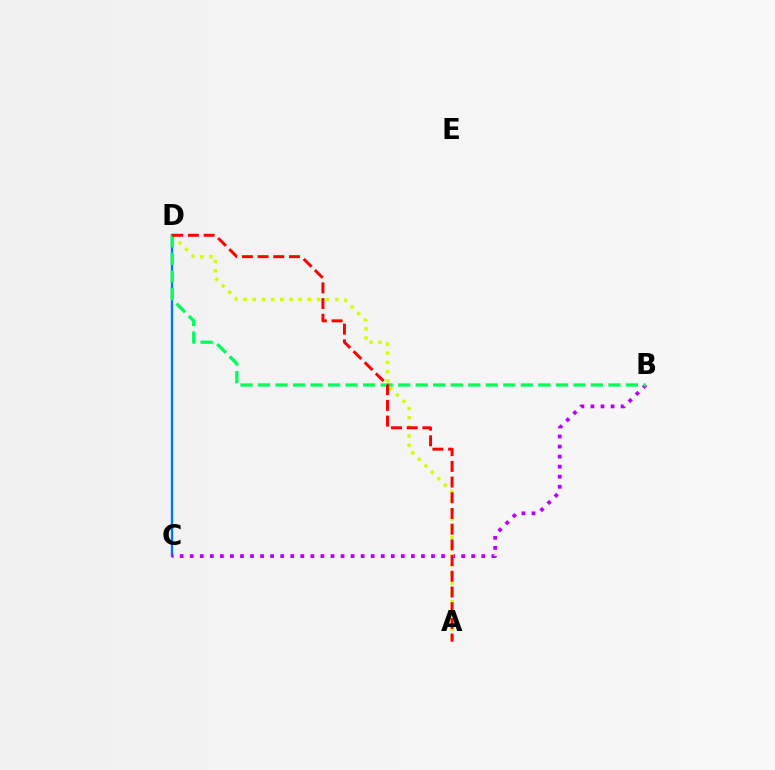{('C', 'D'): [{'color': '#0074ff', 'line_style': 'solid', 'thickness': 1.68}], ('B', 'C'): [{'color': '#b900ff', 'line_style': 'dotted', 'thickness': 2.73}], ('A', 'D'): [{'color': '#d1ff00', 'line_style': 'dotted', 'thickness': 2.49}, {'color': '#ff0000', 'line_style': 'dashed', 'thickness': 2.13}], ('B', 'D'): [{'color': '#00ff5c', 'line_style': 'dashed', 'thickness': 2.38}]}